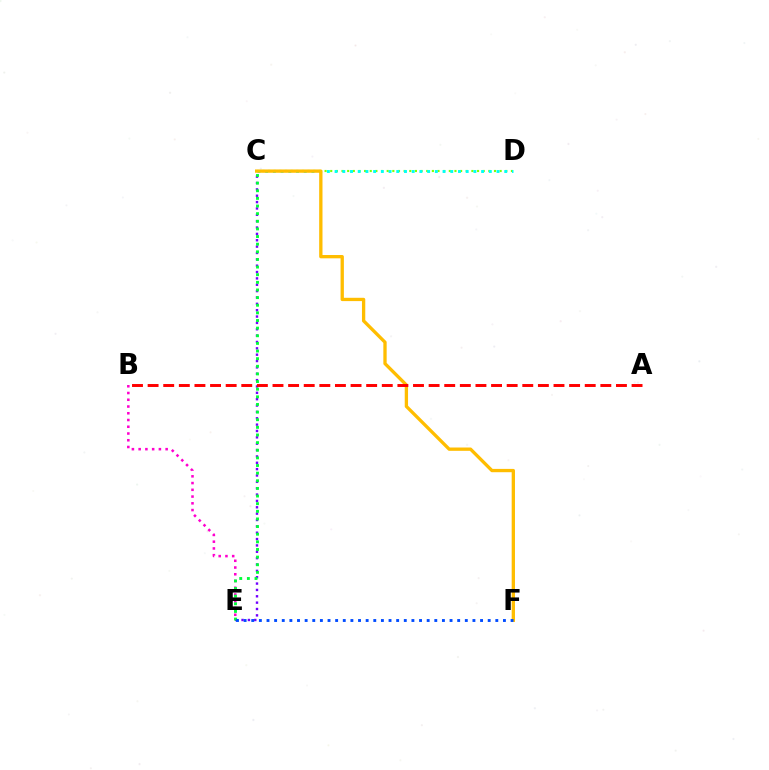{('B', 'E'): [{'color': '#ff00cf', 'line_style': 'dotted', 'thickness': 1.83}], ('C', 'D'): [{'color': '#84ff00', 'line_style': 'dotted', 'thickness': 1.53}, {'color': '#00fff6', 'line_style': 'dotted', 'thickness': 2.1}], ('C', 'E'): [{'color': '#7200ff', 'line_style': 'dotted', 'thickness': 1.73}, {'color': '#00ff39', 'line_style': 'dotted', 'thickness': 2.07}], ('C', 'F'): [{'color': '#ffbd00', 'line_style': 'solid', 'thickness': 2.38}], ('A', 'B'): [{'color': '#ff0000', 'line_style': 'dashed', 'thickness': 2.12}], ('E', 'F'): [{'color': '#004bff', 'line_style': 'dotted', 'thickness': 2.07}]}